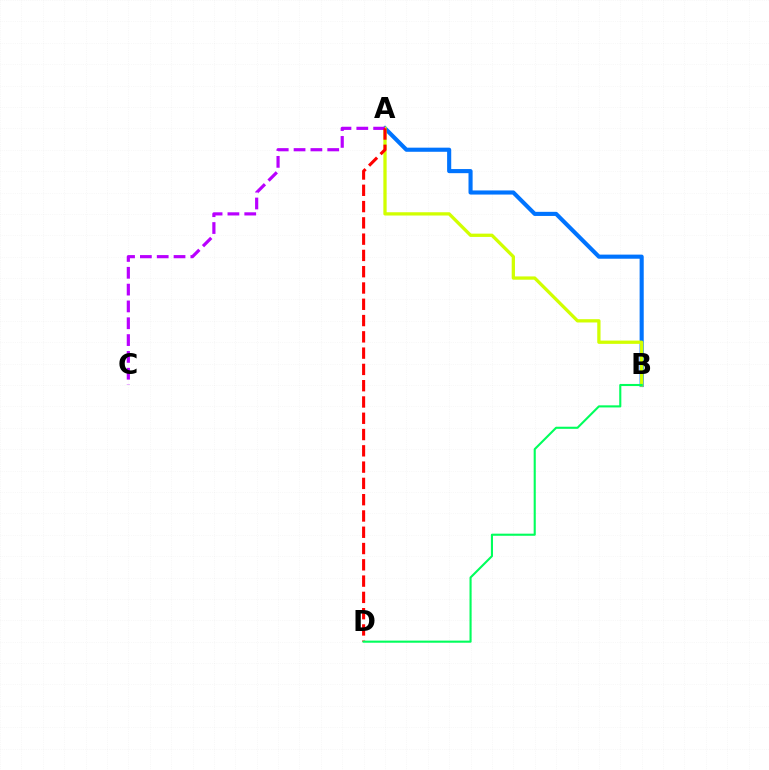{('A', 'B'): [{'color': '#0074ff', 'line_style': 'solid', 'thickness': 2.96}, {'color': '#d1ff00', 'line_style': 'solid', 'thickness': 2.37}], ('A', 'C'): [{'color': '#b900ff', 'line_style': 'dashed', 'thickness': 2.29}], ('A', 'D'): [{'color': '#ff0000', 'line_style': 'dashed', 'thickness': 2.21}], ('B', 'D'): [{'color': '#00ff5c', 'line_style': 'solid', 'thickness': 1.52}]}